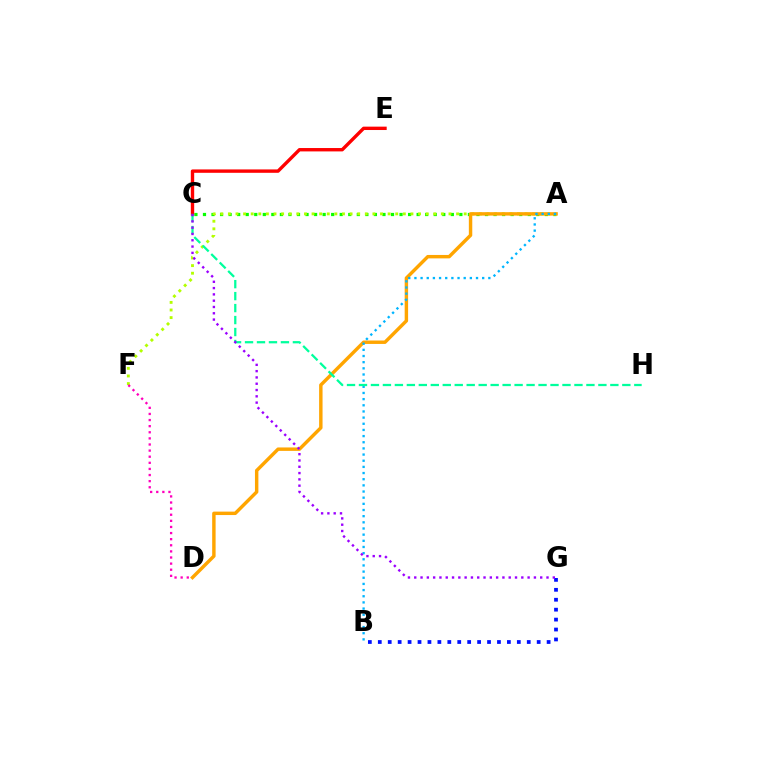{('A', 'C'): [{'color': '#08ff00', 'line_style': 'dotted', 'thickness': 2.32}], ('B', 'G'): [{'color': '#0010ff', 'line_style': 'dotted', 'thickness': 2.7}], ('A', 'F'): [{'color': '#b3ff00', 'line_style': 'dotted', 'thickness': 2.07}], ('A', 'D'): [{'color': '#ffa500', 'line_style': 'solid', 'thickness': 2.47}], ('A', 'B'): [{'color': '#00b5ff', 'line_style': 'dotted', 'thickness': 1.67}], ('C', 'E'): [{'color': '#ff0000', 'line_style': 'solid', 'thickness': 2.43}], ('C', 'H'): [{'color': '#00ff9d', 'line_style': 'dashed', 'thickness': 1.63}], ('D', 'F'): [{'color': '#ff00bd', 'line_style': 'dotted', 'thickness': 1.66}], ('C', 'G'): [{'color': '#9b00ff', 'line_style': 'dotted', 'thickness': 1.71}]}